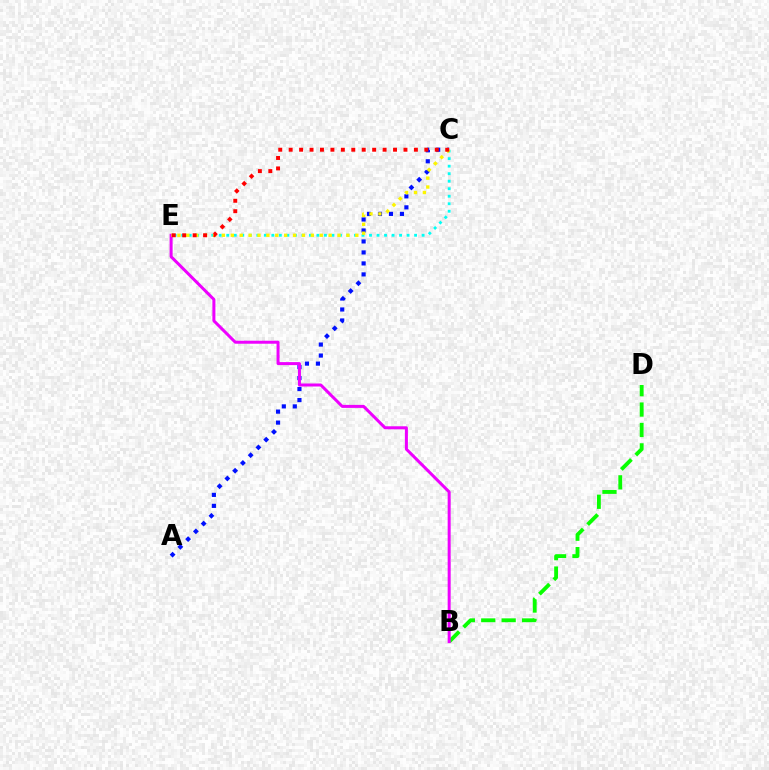{('B', 'D'): [{'color': '#08ff00', 'line_style': 'dashed', 'thickness': 2.77}], ('A', 'C'): [{'color': '#0010ff', 'line_style': 'dotted', 'thickness': 2.98}], ('C', 'E'): [{'color': '#00fff6', 'line_style': 'dotted', 'thickness': 2.04}, {'color': '#fcf500', 'line_style': 'dotted', 'thickness': 2.42}, {'color': '#ff0000', 'line_style': 'dotted', 'thickness': 2.84}], ('B', 'E'): [{'color': '#ee00ff', 'line_style': 'solid', 'thickness': 2.17}]}